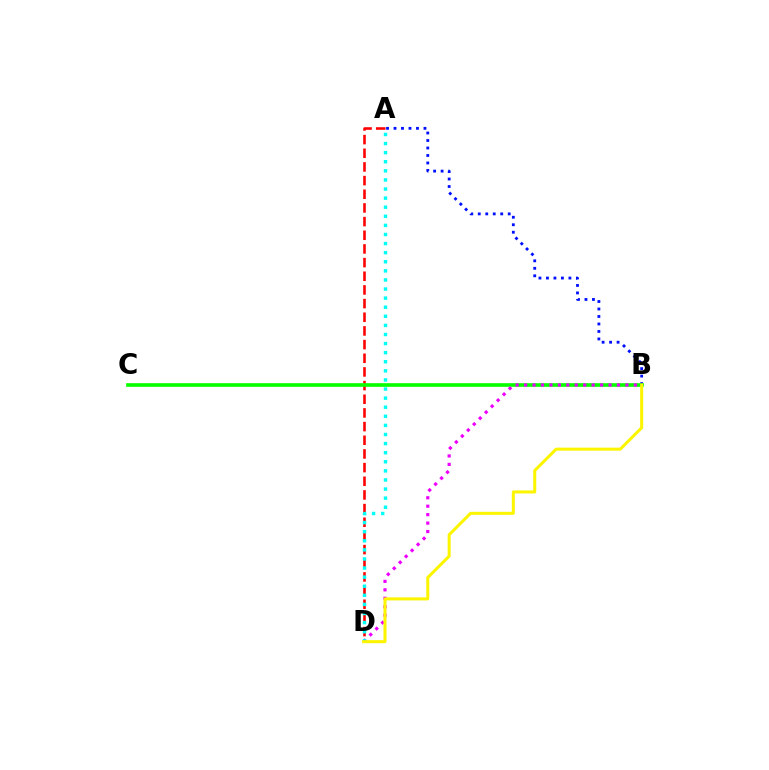{('A', 'B'): [{'color': '#0010ff', 'line_style': 'dotted', 'thickness': 2.03}], ('A', 'D'): [{'color': '#ff0000', 'line_style': 'dashed', 'thickness': 1.86}, {'color': '#00fff6', 'line_style': 'dotted', 'thickness': 2.47}], ('B', 'C'): [{'color': '#08ff00', 'line_style': 'solid', 'thickness': 2.62}], ('B', 'D'): [{'color': '#ee00ff', 'line_style': 'dotted', 'thickness': 2.29}, {'color': '#fcf500', 'line_style': 'solid', 'thickness': 2.18}]}